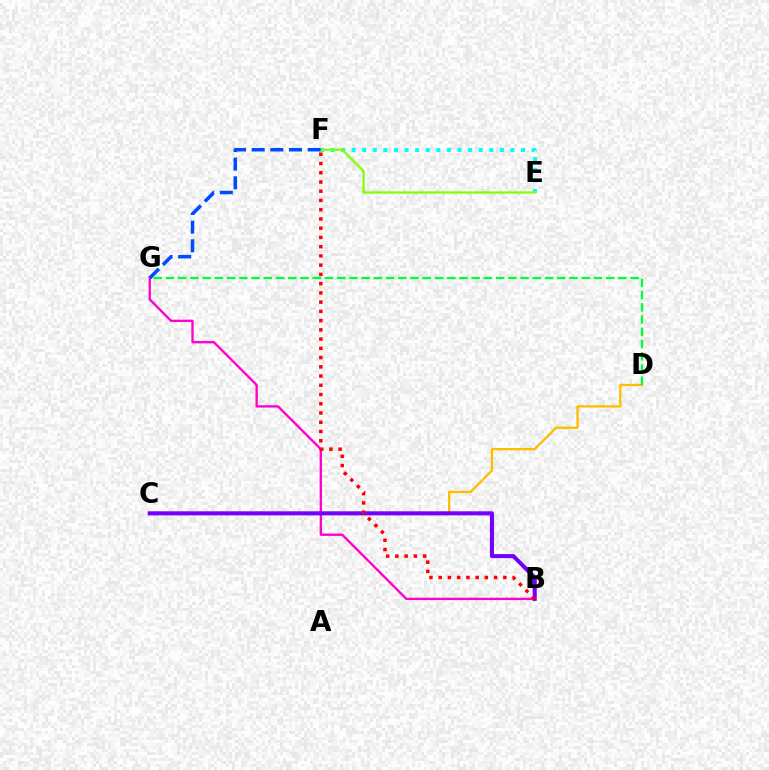{('C', 'D'): [{'color': '#ffbd00', 'line_style': 'solid', 'thickness': 1.66}], ('E', 'F'): [{'color': '#00fff6', 'line_style': 'dotted', 'thickness': 2.88}, {'color': '#84ff00', 'line_style': 'solid', 'thickness': 1.64}], ('B', 'G'): [{'color': '#ff00cf', 'line_style': 'solid', 'thickness': 1.69}], ('B', 'C'): [{'color': '#7200ff', 'line_style': 'solid', 'thickness': 2.92}], ('B', 'F'): [{'color': '#ff0000', 'line_style': 'dotted', 'thickness': 2.51}], ('F', 'G'): [{'color': '#004bff', 'line_style': 'dashed', 'thickness': 2.53}], ('D', 'G'): [{'color': '#00ff39', 'line_style': 'dashed', 'thickness': 1.66}]}